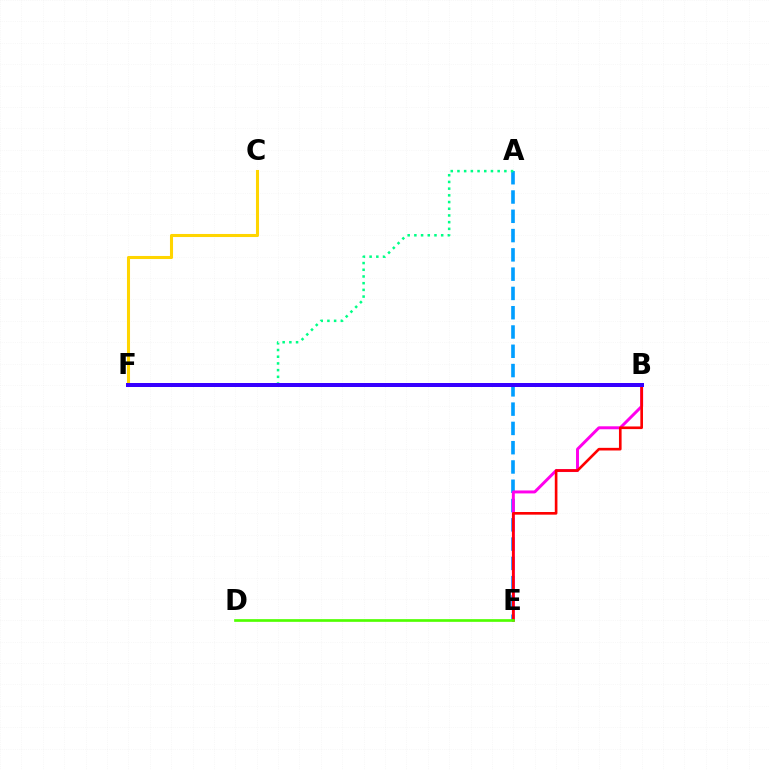{('A', 'E'): [{'color': '#009eff', 'line_style': 'dashed', 'thickness': 2.62}], ('A', 'F'): [{'color': '#00ff86', 'line_style': 'dotted', 'thickness': 1.82}], ('B', 'E'): [{'color': '#ff00ed', 'line_style': 'solid', 'thickness': 2.13}, {'color': '#ff0000', 'line_style': 'solid', 'thickness': 1.9}], ('D', 'E'): [{'color': '#4fff00', 'line_style': 'solid', 'thickness': 1.93}], ('C', 'F'): [{'color': '#ffd500', 'line_style': 'solid', 'thickness': 2.21}], ('B', 'F'): [{'color': '#3700ff', 'line_style': 'solid', 'thickness': 2.87}]}